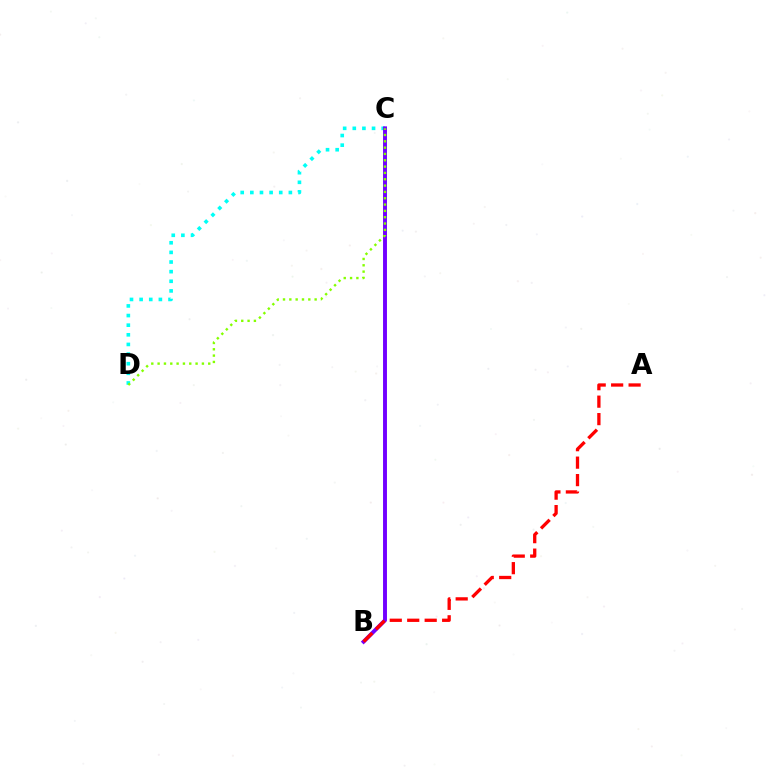{('C', 'D'): [{'color': '#00fff6', 'line_style': 'dotted', 'thickness': 2.62}, {'color': '#84ff00', 'line_style': 'dotted', 'thickness': 1.72}], ('B', 'C'): [{'color': '#7200ff', 'line_style': 'solid', 'thickness': 2.82}], ('A', 'B'): [{'color': '#ff0000', 'line_style': 'dashed', 'thickness': 2.37}]}